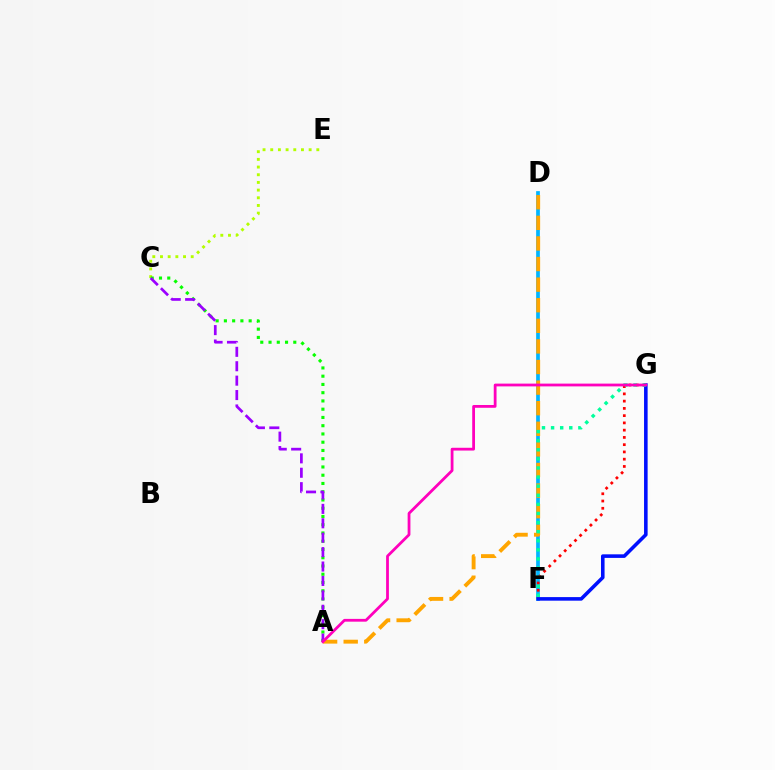{('C', 'E'): [{'color': '#b3ff00', 'line_style': 'dotted', 'thickness': 2.09}], ('D', 'F'): [{'color': '#00b5ff', 'line_style': 'solid', 'thickness': 2.67}], ('F', 'G'): [{'color': '#ff0000', 'line_style': 'dotted', 'thickness': 1.97}, {'color': '#0010ff', 'line_style': 'solid', 'thickness': 2.57}, {'color': '#00ff9d', 'line_style': 'dotted', 'thickness': 2.47}], ('A', 'C'): [{'color': '#08ff00', 'line_style': 'dotted', 'thickness': 2.24}, {'color': '#9b00ff', 'line_style': 'dashed', 'thickness': 1.96}], ('A', 'D'): [{'color': '#ffa500', 'line_style': 'dashed', 'thickness': 2.8}], ('A', 'G'): [{'color': '#ff00bd', 'line_style': 'solid', 'thickness': 2.0}]}